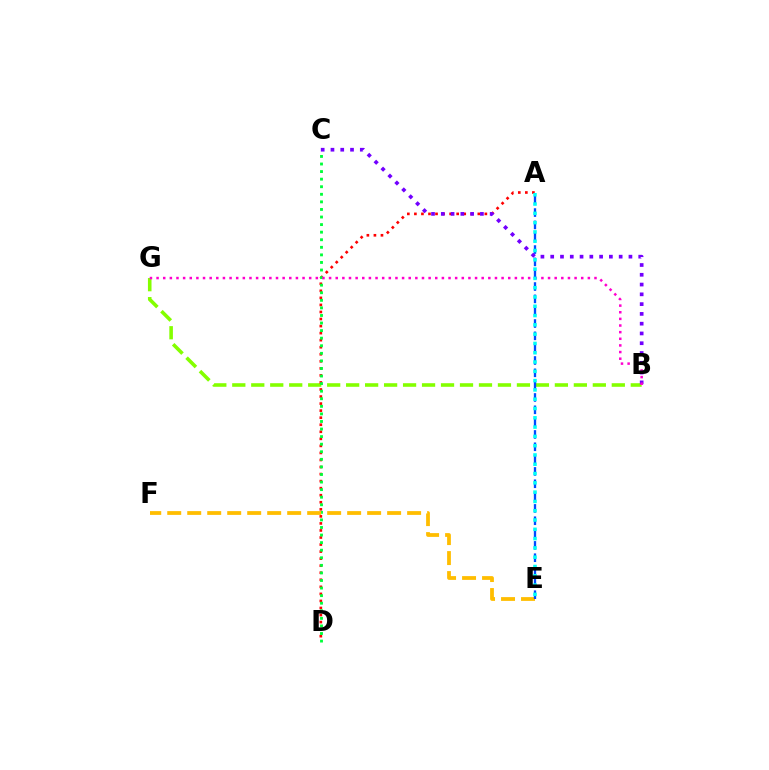{('B', 'G'): [{'color': '#84ff00', 'line_style': 'dashed', 'thickness': 2.58}, {'color': '#ff00cf', 'line_style': 'dotted', 'thickness': 1.8}], ('A', 'D'): [{'color': '#ff0000', 'line_style': 'dotted', 'thickness': 1.91}], ('C', 'D'): [{'color': '#00ff39', 'line_style': 'dotted', 'thickness': 2.06}], ('B', 'C'): [{'color': '#7200ff', 'line_style': 'dotted', 'thickness': 2.66}], ('E', 'F'): [{'color': '#ffbd00', 'line_style': 'dashed', 'thickness': 2.72}], ('A', 'E'): [{'color': '#004bff', 'line_style': 'dashed', 'thickness': 1.67}, {'color': '#00fff6', 'line_style': 'dotted', 'thickness': 2.52}]}